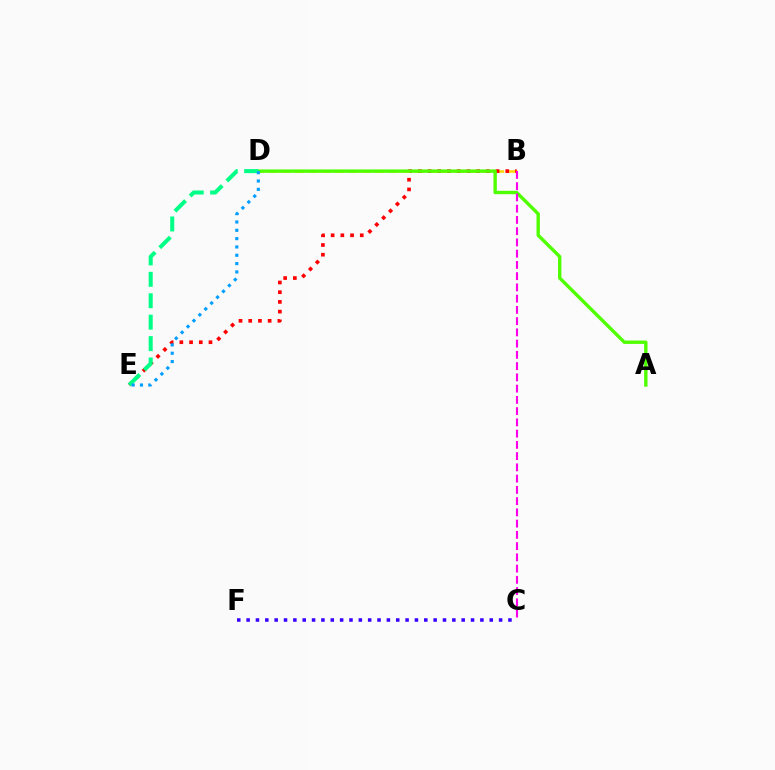{('B', 'D'): [{'color': '#ffd500', 'line_style': 'dashed', 'thickness': 1.81}], ('B', 'E'): [{'color': '#ff0000', 'line_style': 'dotted', 'thickness': 2.64}], ('C', 'F'): [{'color': '#3700ff', 'line_style': 'dotted', 'thickness': 2.54}], ('A', 'D'): [{'color': '#4fff00', 'line_style': 'solid', 'thickness': 2.43}], ('D', 'E'): [{'color': '#00ff86', 'line_style': 'dashed', 'thickness': 2.91}, {'color': '#009eff', 'line_style': 'dotted', 'thickness': 2.26}], ('B', 'C'): [{'color': '#ff00ed', 'line_style': 'dashed', 'thickness': 1.53}]}